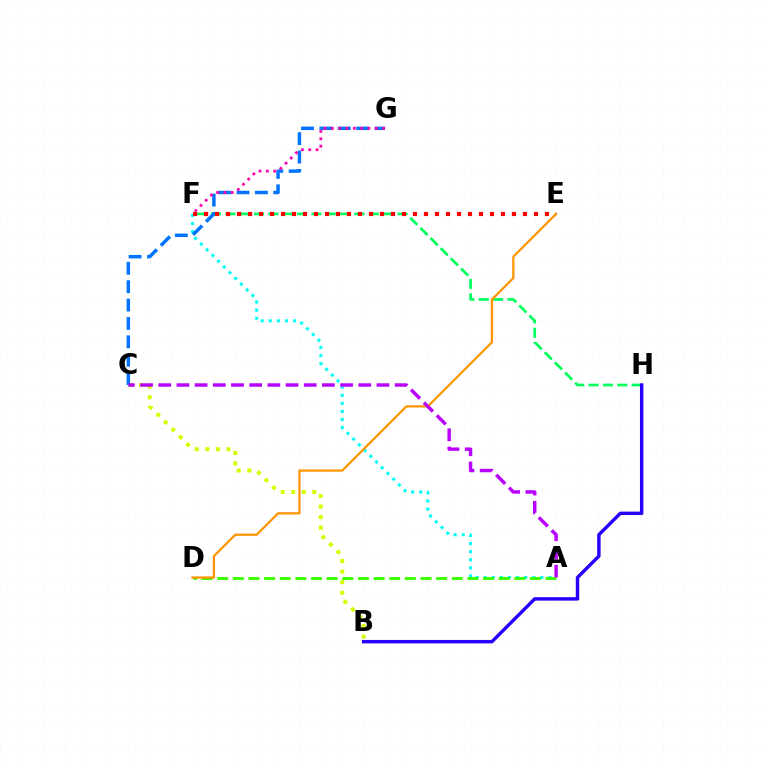{('A', 'F'): [{'color': '#00fff6', 'line_style': 'dotted', 'thickness': 2.2}], ('F', 'H'): [{'color': '#00ff5c', 'line_style': 'dashed', 'thickness': 1.95}], ('B', 'H'): [{'color': '#2500ff', 'line_style': 'solid', 'thickness': 2.47}], ('B', 'C'): [{'color': '#d1ff00', 'line_style': 'dotted', 'thickness': 2.87}], ('C', 'G'): [{'color': '#0074ff', 'line_style': 'dashed', 'thickness': 2.5}], ('A', 'D'): [{'color': '#3dff00', 'line_style': 'dashed', 'thickness': 2.12}], ('D', 'E'): [{'color': '#ff9400', 'line_style': 'solid', 'thickness': 1.61}], ('F', 'G'): [{'color': '#ff00ac', 'line_style': 'dotted', 'thickness': 1.99}], ('A', 'C'): [{'color': '#b900ff', 'line_style': 'dashed', 'thickness': 2.47}], ('E', 'F'): [{'color': '#ff0000', 'line_style': 'dotted', 'thickness': 2.99}]}